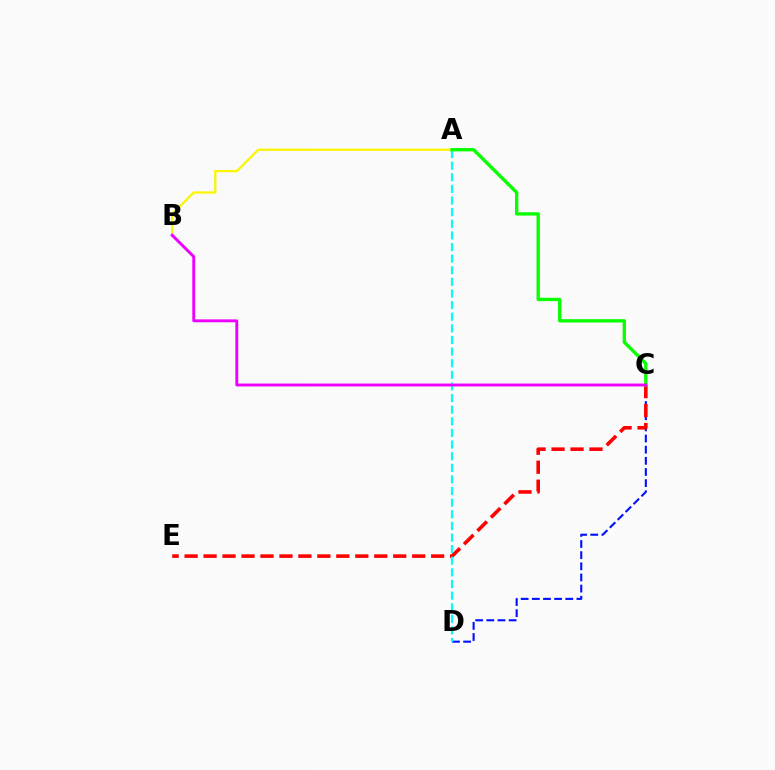{('C', 'D'): [{'color': '#0010ff', 'line_style': 'dashed', 'thickness': 1.51}], ('C', 'E'): [{'color': '#ff0000', 'line_style': 'dashed', 'thickness': 2.58}], ('A', 'D'): [{'color': '#00fff6', 'line_style': 'dashed', 'thickness': 1.58}], ('A', 'B'): [{'color': '#fcf500', 'line_style': 'solid', 'thickness': 1.63}], ('A', 'C'): [{'color': '#08ff00', 'line_style': 'solid', 'thickness': 2.41}], ('B', 'C'): [{'color': '#ee00ff', 'line_style': 'solid', 'thickness': 2.09}]}